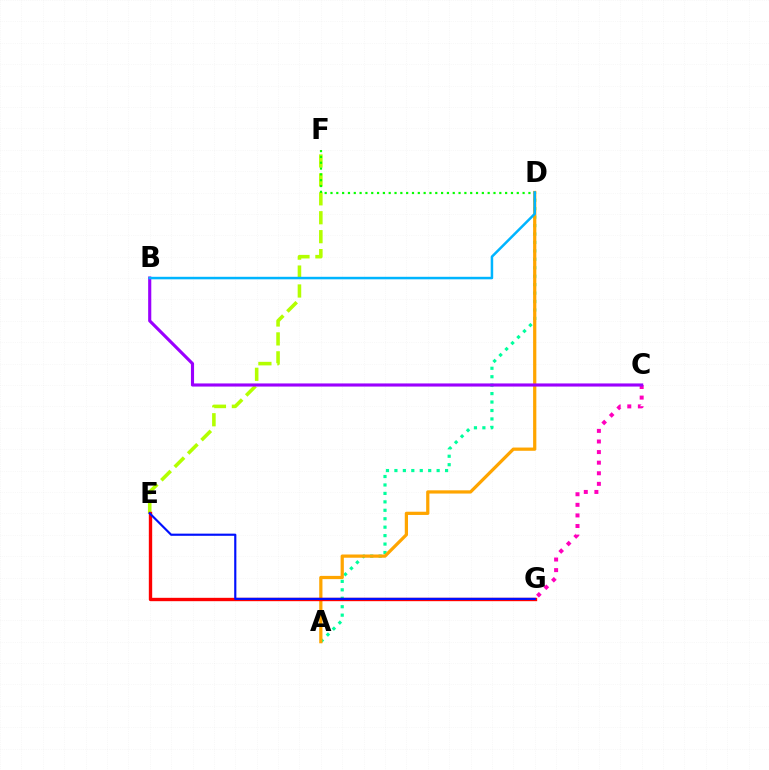{('C', 'G'): [{'color': '#ff00bd', 'line_style': 'dotted', 'thickness': 2.88}], ('A', 'D'): [{'color': '#00ff9d', 'line_style': 'dotted', 'thickness': 2.29}, {'color': '#ffa500', 'line_style': 'solid', 'thickness': 2.33}], ('E', 'F'): [{'color': '#b3ff00', 'line_style': 'dashed', 'thickness': 2.57}], ('E', 'G'): [{'color': '#ff0000', 'line_style': 'solid', 'thickness': 2.42}, {'color': '#0010ff', 'line_style': 'solid', 'thickness': 1.56}], ('D', 'F'): [{'color': '#08ff00', 'line_style': 'dotted', 'thickness': 1.58}], ('B', 'C'): [{'color': '#9b00ff', 'line_style': 'solid', 'thickness': 2.25}], ('B', 'D'): [{'color': '#00b5ff', 'line_style': 'solid', 'thickness': 1.81}]}